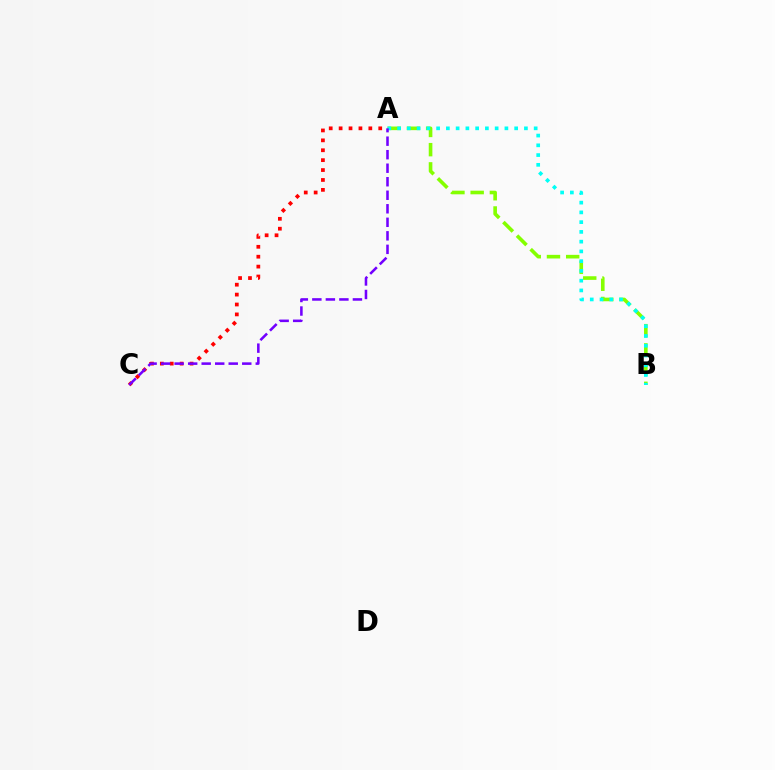{('A', 'B'): [{'color': '#84ff00', 'line_style': 'dashed', 'thickness': 2.61}, {'color': '#00fff6', 'line_style': 'dotted', 'thickness': 2.65}], ('A', 'C'): [{'color': '#ff0000', 'line_style': 'dotted', 'thickness': 2.69}, {'color': '#7200ff', 'line_style': 'dashed', 'thickness': 1.84}]}